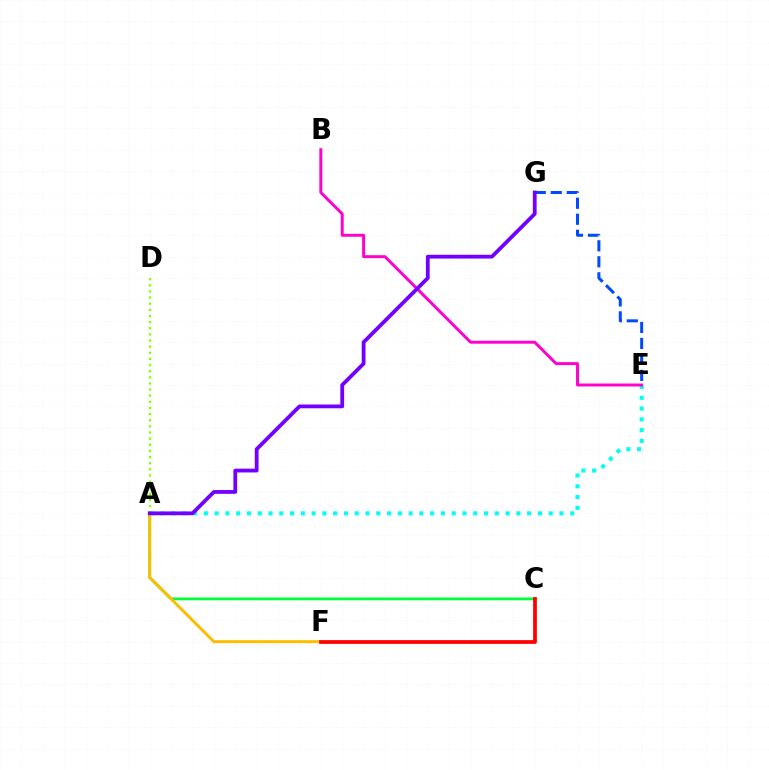{('A', 'D'): [{'color': '#84ff00', 'line_style': 'dotted', 'thickness': 1.67}], ('A', 'E'): [{'color': '#00fff6', 'line_style': 'dotted', 'thickness': 2.93}], ('A', 'C'): [{'color': '#00ff39', 'line_style': 'solid', 'thickness': 2.0}], ('E', 'G'): [{'color': '#004bff', 'line_style': 'dashed', 'thickness': 2.17}], ('A', 'F'): [{'color': '#ffbd00', 'line_style': 'solid', 'thickness': 2.14}], ('C', 'F'): [{'color': '#ff0000', 'line_style': 'solid', 'thickness': 2.69}], ('B', 'E'): [{'color': '#ff00cf', 'line_style': 'solid', 'thickness': 2.13}], ('A', 'G'): [{'color': '#7200ff', 'line_style': 'solid', 'thickness': 2.73}]}